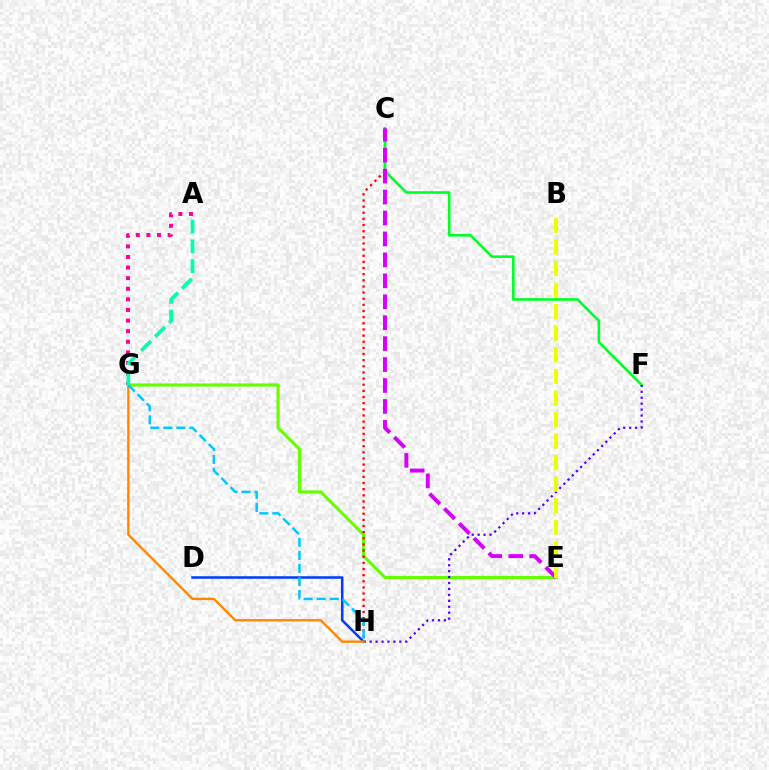{('A', 'G'): [{'color': '#ff00a0', 'line_style': 'dotted', 'thickness': 2.88}, {'color': '#00ffaf', 'line_style': 'dashed', 'thickness': 2.69}], ('E', 'G'): [{'color': '#66ff00', 'line_style': 'solid', 'thickness': 2.25}], ('C', 'H'): [{'color': '#ff0000', 'line_style': 'dotted', 'thickness': 1.67}], ('C', 'F'): [{'color': '#00ff27', 'line_style': 'solid', 'thickness': 1.87}], ('C', 'E'): [{'color': '#d600ff', 'line_style': 'dashed', 'thickness': 2.84}], ('F', 'H'): [{'color': '#4f00ff', 'line_style': 'dotted', 'thickness': 1.61}], ('B', 'E'): [{'color': '#eeff00', 'line_style': 'dashed', 'thickness': 2.93}], ('D', 'H'): [{'color': '#003fff', 'line_style': 'solid', 'thickness': 1.83}], ('G', 'H'): [{'color': '#ff8800', 'line_style': 'solid', 'thickness': 1.69}, {'color': '#00c7ff', 'line_style': 'dashed', 'thickness': 1.77}]}